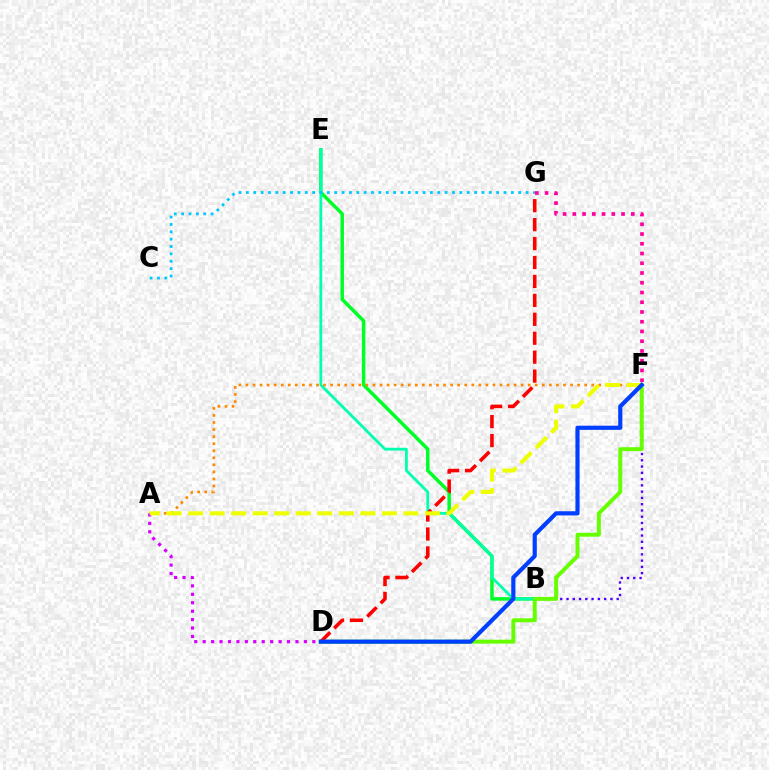{('B', 'E'): [{'color': '#00ff27', 'line_style': 'solid', 'thickness': 2.51}, {'color': '#00ffaf', 'line_style': 'solid', 'thickness': 2.0}], ('A', 'D'): [{'color': '#d600ff', 'line_style': 'dotted', 'thickness': 2.29}], ('B', 'F'): [{'color': '#4f00ff', 'line_style': 'dotted', 'thickness': 1.7}], ('A', 'F'): [{'color': '#ff8800', 'line_style': 'dotted', 'thickness': 1.92}, {'color': '#eeff00', 'line_style': 'dashed', 'thickness': 2.93}], ('D', 'F'): [{'color': '#66ff00', 'line_style': 'solid', 'thickness': 2.84}, {'color': '#003fff', 'line_style': 'solid', 'thickness': 3.0}], ('D', 'G'): [{'color': '#ff0000', 'line_style': 'dashed', 'thickness': 2.57}], ('C', 'G'): [{'color': '#00c7ff', 'line_style': 'dotted', 'thickness': 2.0}], ('F', 'G'): [{'color': '#ff00a0', 'line_style': 'dotted', 'thickness': 2.65}]}